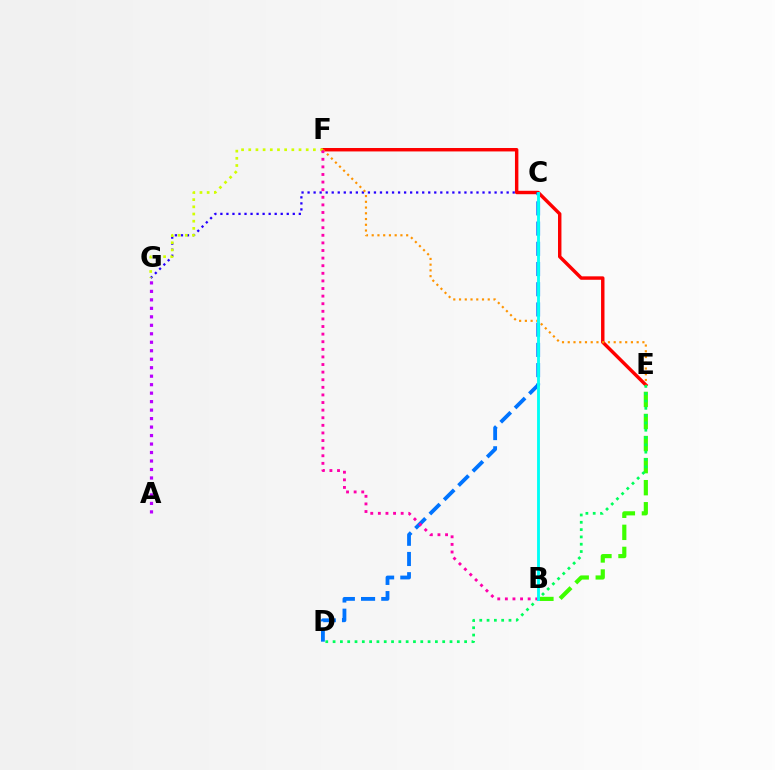{('C', 'G'): [{'color': '#2500ff', 'line_style': 'dotted', 'thickness': 1.64}], ('B', 'E'): [{'color': '#3dff00', 'line_style': 'dashed', 'thickness': 3.0}], ('E', 'F'): [{'color': '#ff0000', 'line_style': 'solid', 'thickness': 2.47}, {'color': '#ff9400', 'line_style': 'dotted', 'thickness': 1.56}], ('F', 'G'): [{'color': '#d1ff00', 'line_style': 'dotted', 'thickness': 1.95}], ('A', 'G'): [{'color': '#b900ff', 'line_style': 'dotted', 'thickness': 2.3}], ('C', 'D'): [{'color': '#0074ff', 'line_style': 'dashed', 'thickness': 2.75}], ('D', 'E'): [{'color': '#00ff5c', 'line_style': 'dotted', 'thickness': 1.99}], ('B', 'F'): [{'color': '#ff00ac', 'line_style': 'dotted', 'thickness': 2.07}], ('B', 'C'): [{'color': '#00fff6', 'line_style': 'solid', 'thickness': 2.06}]}